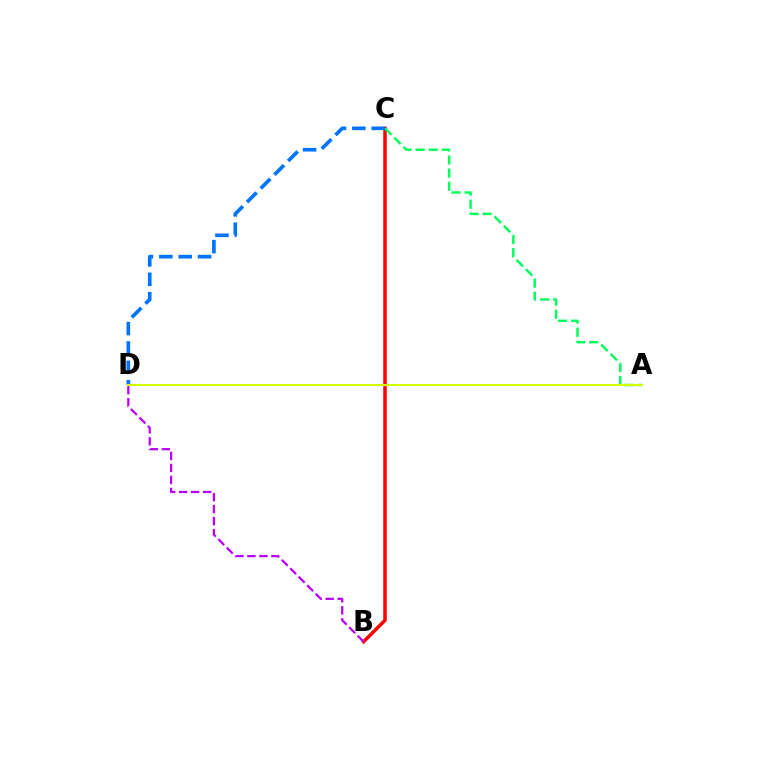{('B', 'C'): [{'color': '#ff0000', 'line_style': 'solid', 'thickness': 2.53}], ('A', 'C'): [{'color': '#00ff5c', 'line_style': 'dashed', 'thickness': 1.78}], ('C', 'D'): [{'color': '#0074ff', 'line_style': 'dashed', 'thickness': 2.63}], ('A', 'D'): [{'color': '#d1ff00', 'line_style': 'solid', 'thickness': 1.5}], ('B', 'D'): [{'color': '#b900ff', 'line_style': 'dashed', 'thickness': 1.63}]}